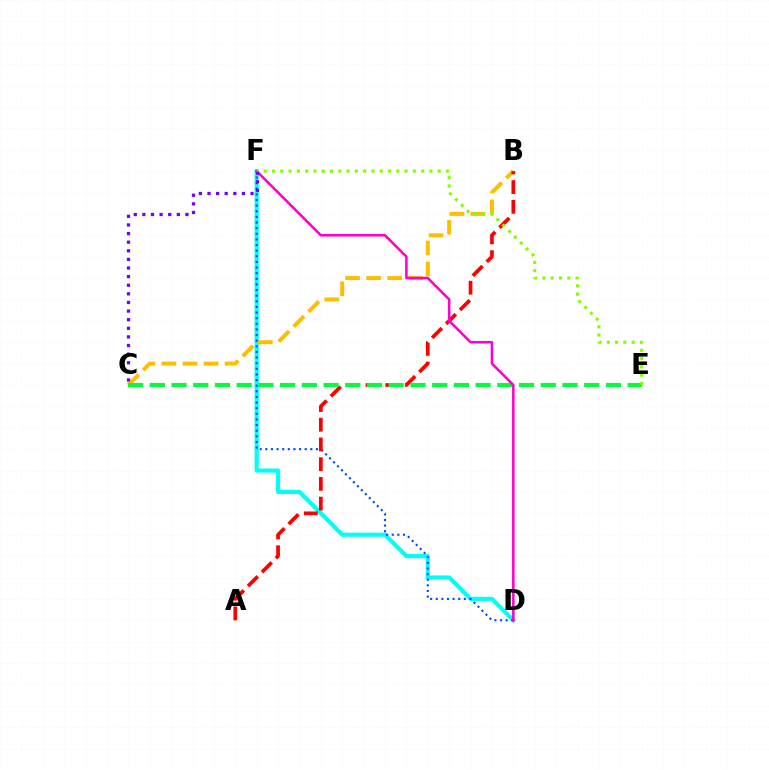{('D', 'F'): [{'color': '#00fff6', 'line_style': 'solid', 'thickness': 2.99}, {'color': '#004bff', 'line_style': 'dotted', 'thickness': 1.53}, {'color': '#ff00cf', 'line_style': 'solid', 'thickness': 1.84}], ('B', 'C'): [{'color': '#ffbd00', 'line_style': 'dashed', 'thickness': 2.86}], ('A', 'B'): [{'color': '#ff0000', 'line_style': 'dashed', 'thickness': 2.68}], ('C', 'E'): [{'color': '#00ff39', 'line_style': 'dashed', 'thickness': 2.95}], ('E', 'F'): [{'color': '#84ff00', 'line_style': 'dotted', 'thickness': 2.25}], ('C', 'F'): [{'color': '#7200ff', 'line_style': 'dotted', 'thickness': 2.34}]}